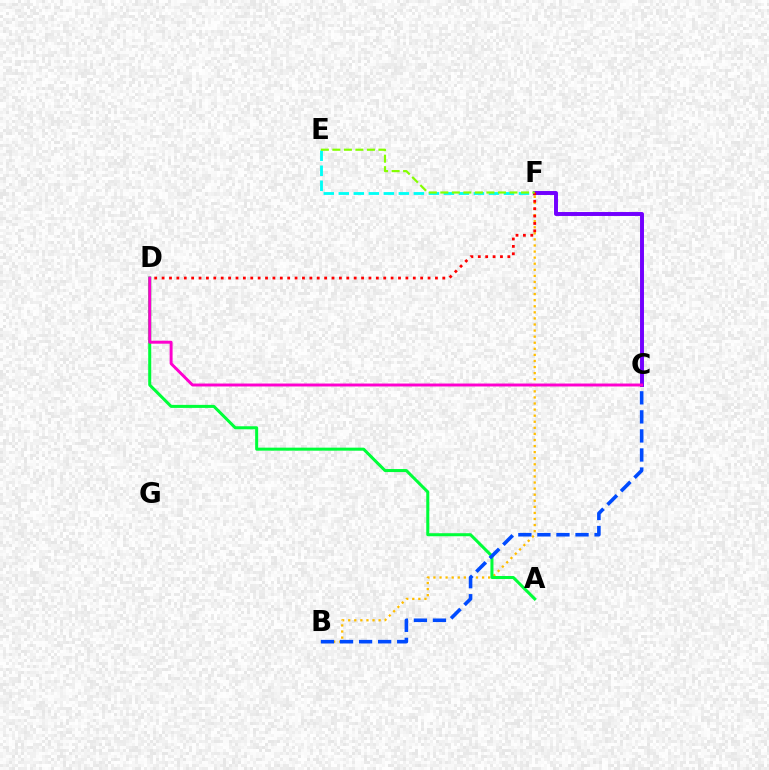{('B', 'F'): [{'color': '#ffbd00', 'line_style': 'dotted', 'thickness': 1.65}], ('A', 'D'): [{'color': '#00ff39', 'line_style': 'solid', 'thickness': 2.18}], ('E', 'F'): [{'color': '#00fff6', 'line_style': 'dashed', 'thickness': 2.04}, {'color': '#84ff00', 'line_style': 'dashed', 'thickness': 1.56}], ('B', 'C'): [{'color': '#004bff', 'line_style': 'dashed', 'thickness': 2.59}], ('C', 'F'): [{'color': '#7200ff', 'line_style': 'solid', 'thickness': 2.84}], ('D', 'F'): [{'color': '#ff0000', 'line_style': 'dotted', 'thickness': 2.01}], ('C', 'D'): [{'color': '#ff00cf', 'line_style': 'solid', 'thickness': 2.12}]}